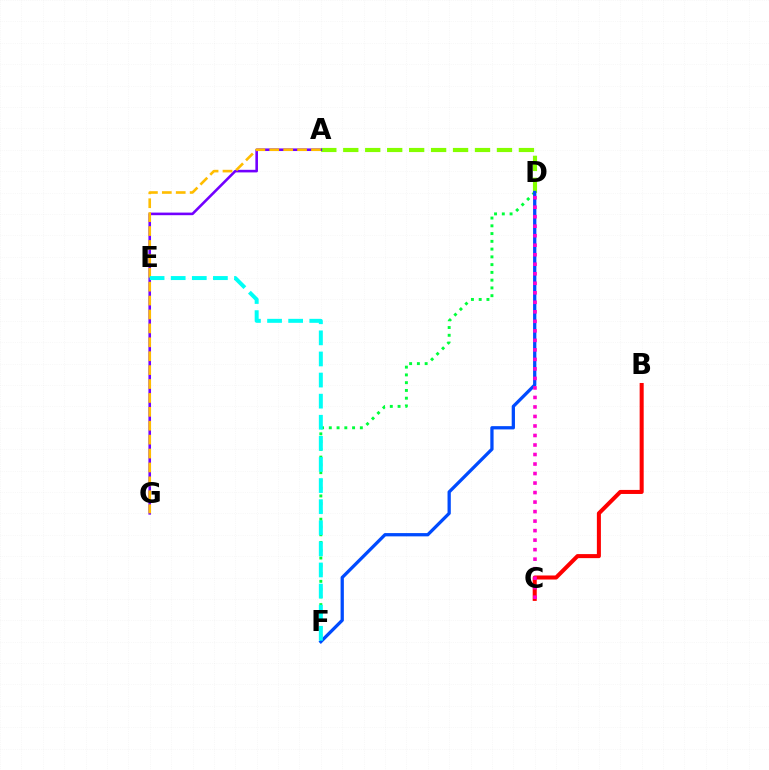{('A', 'D'): [{'color': '#84ff00', 'line_style': 'dashed', 'thickness': 2.98}], ('A', 'G'): [{'color': '#7200ff', 'line_style': 'solid', 'thickness': 1.87}, {'color': '#ffbd00', 'line_style': 'dashed', 'thickness': 1.89}], ('B', 'C'): [{'color': '#ff0000', 'line_style': 'solid', 'thickness': 2.91}], ('D', 'F'): [{'color': '#00ff39', 'line_style': 'dotted', 'thickness': 2.11}, {'color': '#004bff', 'line_style': 'solid', 'thickness': 2.36}], ('C', 'D'): [{'color': '#ff00cf', 'line_style': 'dotted', 'thickness': 2.58}], ('E', 'F'): [{'color': '#00fff6', 'line_style': 'dashed', 'thickness': 2.87}]}